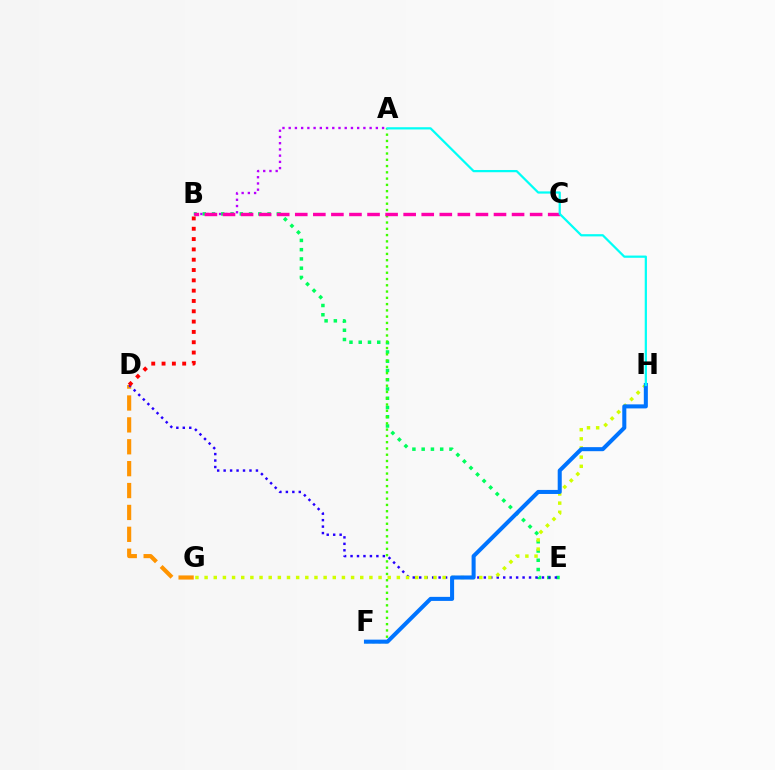{('D', 'G'): [{'color': '#ff9400', 'line_style': 'dashed', 'thickness': 2.97}], ('B', 'E'): [{'color': '#00ff5c', 'line_style': 'dotted', 'thickness': 2.51}], ('D', 'E'): [{'color': '#2500ff', 'line_style': 'dotted', 'thickness': 1.75}], ('G', 'H'): [{'color': '#d1ff00', 'line_style': 'dotted', 'thickness': 2.49}], ('A', 'B'): [{'color': '#b900ff', 'line_style': 'dotted', 'thickness': 1.69}], ('A', 'F'): [{'color': '#3dff00', 'line_style': 'dotted', 'thickness': 1.71}], ('F', 'H'): [{'color': '#0074ff', 'line_style': 'solid', 'thickness': 2.91}], ('B', 'C'): [{'color': '#ff00ac', 'line_style': 'dashed', 'thickness': 2.45}], ('B', 'D'): [{'color': '#ff0000', 'line_style': 'dotted', 'thickness': 2.8}], ('A', 'H'): [{'color': '#00fff6', 'line_style': 'solid', 'thickness': 1.6}]}